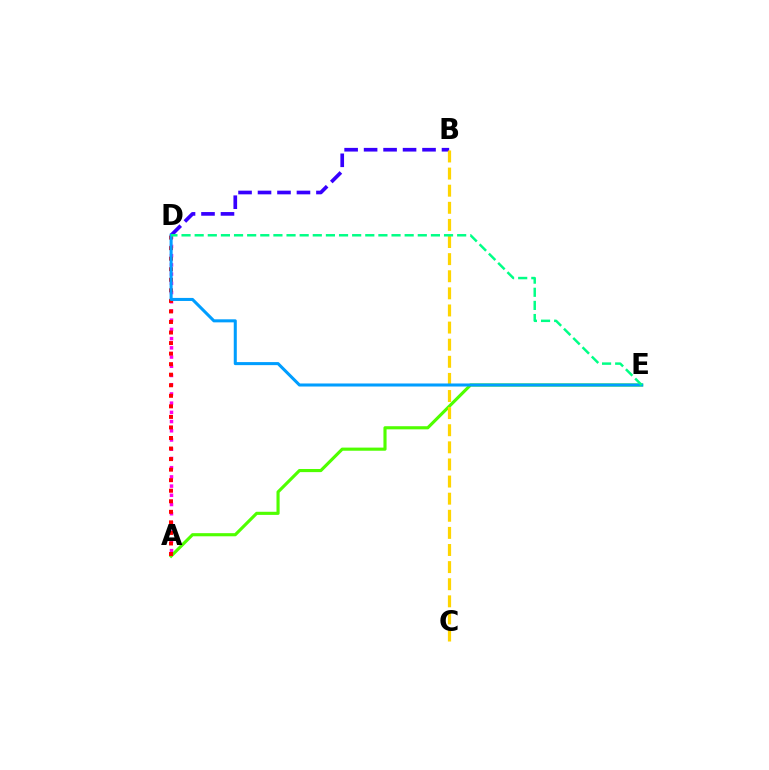{('B', 'D'): [{'color': '#3700ff', 'line_style': 'dashed', 'thickness': 2.65}], ('A', 'E'): [{'color': '#4fff00', 'line_style': 'solid', 'thickness': 2.25}], ('B', 'C'): [{'color': '#ffd500', 'line_style': 'dashed', 'thickness': 2.32}], ('A', 'D'): [{'color': '#ff00ed', 'line_style': 'dotted', 'thickness': 2.5}, {'color': '#ff0000', 'line_style': 'dotted', 'thickness': 2.87}], ('D', 'E'): [{'color': '#009eff', 'line_style': 'solid', 'thickness': 2.19}, {'color': '#00ff86', 'line_style': 'dashed', 'thickness': 1.78}]}